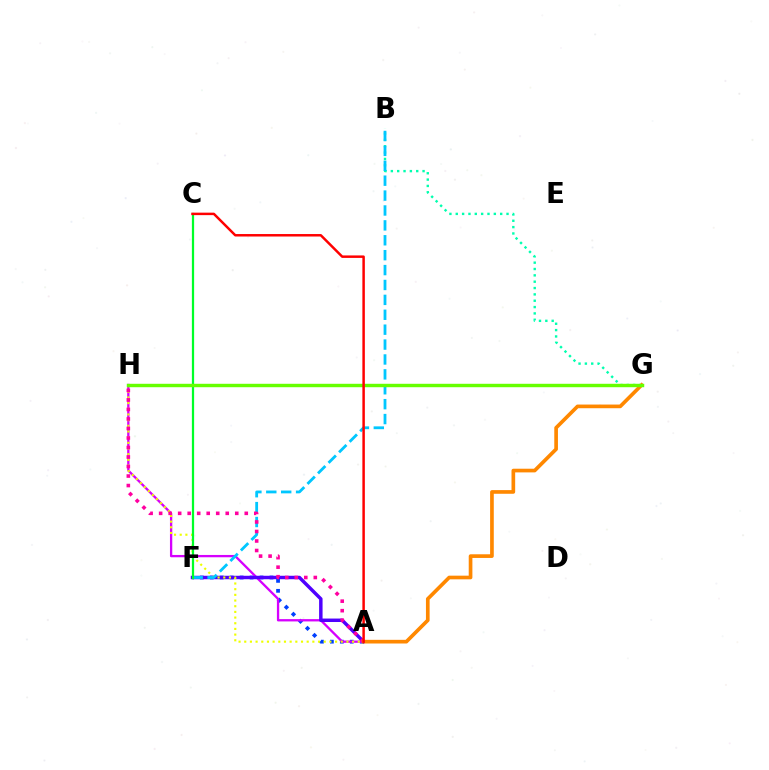{('A', 'F'): [{'color': '#003fff', 'line_style': 'dotted', 'thickness': 2.7}, {'color': '#4f00ff', 'line_style': 'solid', 'thickness': 2.49}], ('A', 'H'): [{'color': '#d600ff', 'line_style': 'solid', 'thickness': 1.66}, {'color': '#eeff00', 'line_style': 'dotted', 'thickness': 1.54}, {'color': '#ff00a0', 'line_style': 'dotted', 'thickness': 2.58}], ('B', 'G'): [{'color': '#00ffaf', 'line_style': 'dotted', 'thickness': 1.72}], ('B', 'F'): [{'color': '#00c7ff', 'line_style': 'dashed', 'thickness': 2.02}], ('A', 'G'): [{'color': '#ff8800', 'line_style': 'solid', 'thickness': 2.64}], ('C', 'F'): [{'color': '#00ff27', 'line_style': 'solid', 'thickness': 1.61}], ('G', 'H'): [{'color': '#66ff00', 'line_style': 'solid', 'thickness': 2.47}], ('A', 'C'): [{'color': '#ff0000', 'line_style': 'solid', 'thickness': 1.79}]}